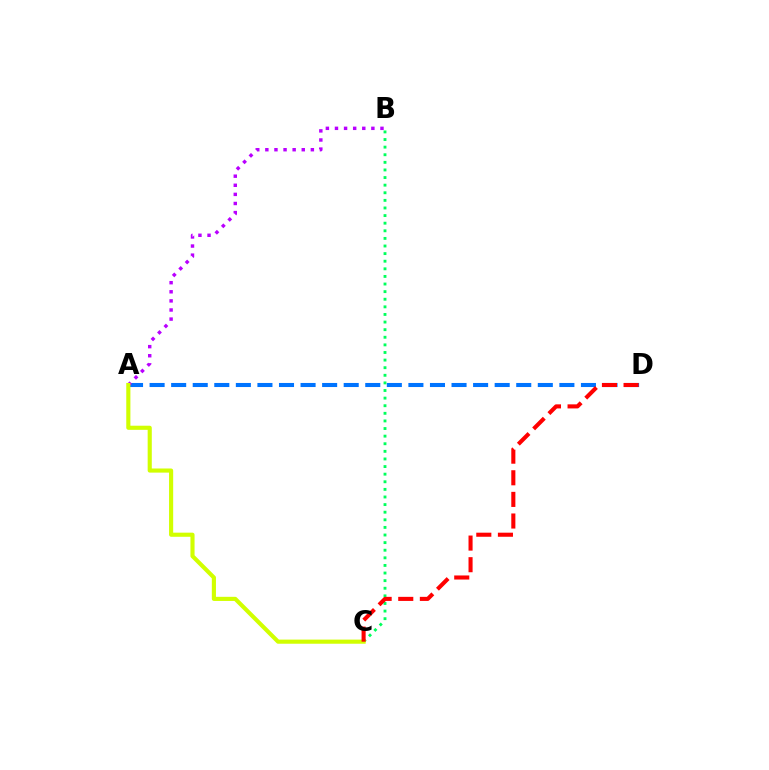{('B', 'C'): [{'color': '#00ff5c', 'line_style': 'dotted', 'thickness': 2.07}], ('A', 'D'): [{'color': '#0074ff', 'line_style': 'dashed', 'thickness': 2.93}], ('A', 'B'): [{'color': '#b900ff', 'line_style': 'dotted', 'thickness': 2.47}], ('A', 'C'): [{'color': '#d1ff00', 'line_style': 'solid', 'thickness': 2.97}], ('C', 'D'): [{'color': '#ff0000', 'line_style': 'dashed', 'thickness': 2.94}]}